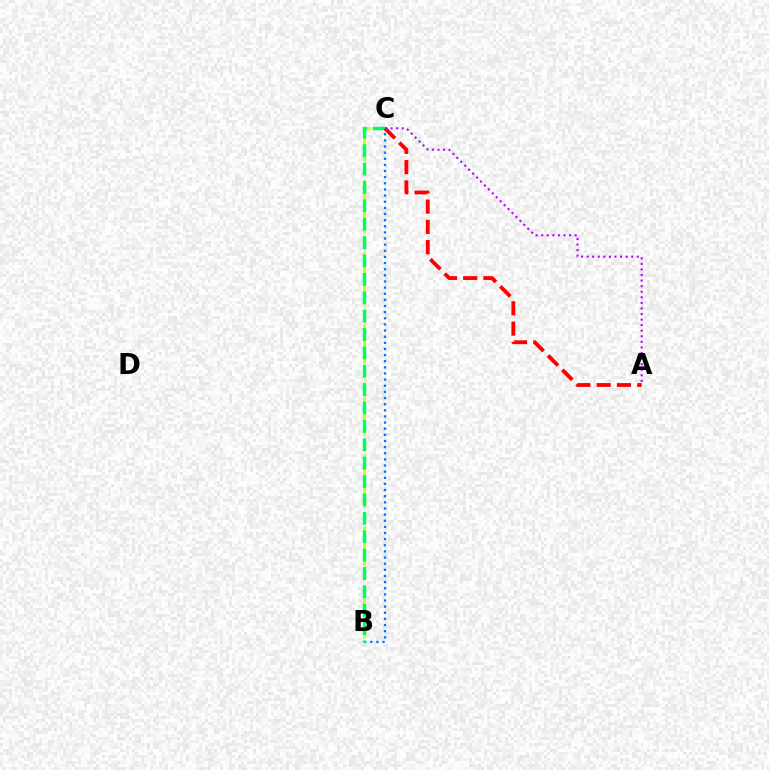{('B', 'C'): [{'color': '#d1ff00', 'line_style': 'dashed', 'thickness': 1.96}, {'color': '#0074ff', 'line_style': 'dotted', 'thickness': 1.67}, {'color': '#00ff5c', 'line_style': 'dashed', 'thickness': 2.5}], ('A', 'C'): [{'color': '#ff0000', 'line_style': 'dashed', 'thickness': 2.76}, {'color': '#b900ff', 'line_style': 'dotted', 'thickness': 1.51}]}